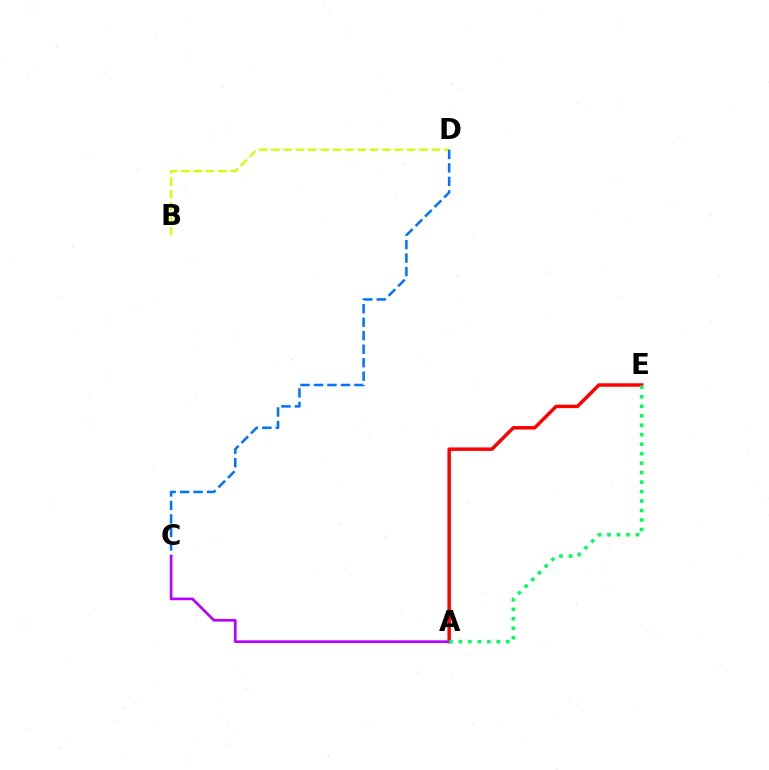{('A', 'E'): [{'color': '#ff0000', 'line_style': 'solid', 'thickness': 2.49}, {'color': '#00ff5c', 'line_style': 'dotted', 'thickness': 2.57}], ('A', 'C'): [{'color': '#b900ff', 'line_style': 'solid', 'thickness': 1.93}], ('B', 'D'): [{'color': '#d1ff00', 'line_style': 'dashed', 'thickness': 1.68}], ('C', 'D'): [{'color': '#0074ff', 'line_style': 'dashed', 'thickness': 1.83}]}